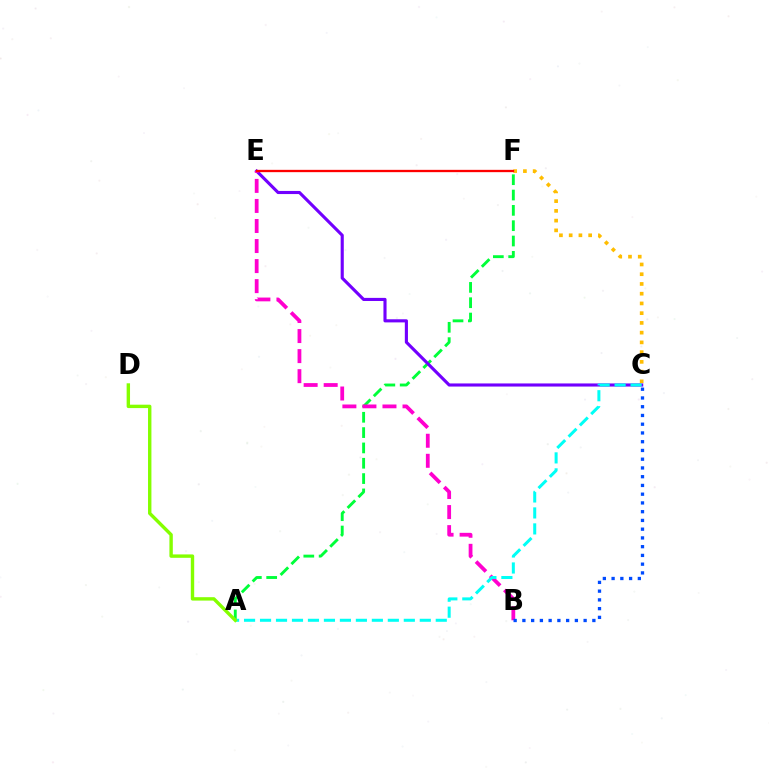{('A', 'F'): [{'color': '#00ff39', 'line_style': 'dashed', 'thickness': 2.08}], ('C', 'F'): [{'color': '#ffbd00', 'line_style': 'dotted', 'thickness': 2.65}], ('C', 'E'): [{'color': '#7200ff', 'line_style': 'solid', 'thickness': 2.25}], ('B', 'E'): [{'color': '#ff00cf', 'line_style': 'dashed', 'thickness': 2.72}], ('E', 'F'): [{'color': '#ff0000', 'line_style': 'solid', 'thickness': 1.66}], ('A', 'C'): [{'color': '#00fff6', 'line_style': 'dashed', 'thickness': 2.17}], ('B', 'C'): [{'color': '#004bff', 'line_style': 'dotted', 'thickness': 2.38}], ('A', 'D'): [{'color': '#84ff00', 'line_style': 'solid', 'thickness': 2.44}]}